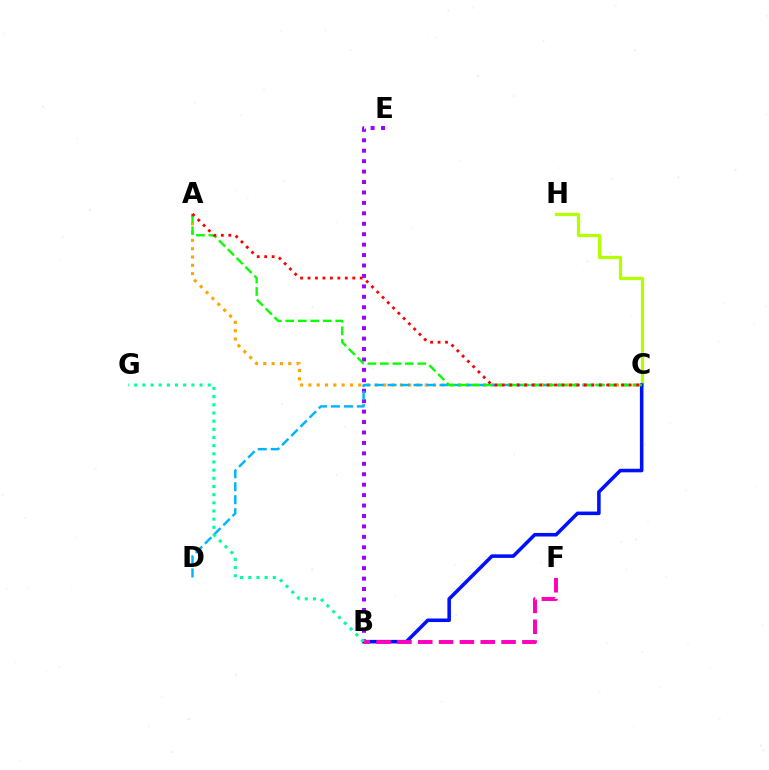{('C', 'H'): [{'color': '#b3ff00', 'line_style': 'solid', 'thickness': 2.32}], ('A', 'C'): [{'color': '#ffa500', 'line_style': 'dotted', 'thickness': 2.26}, {'color': '#08ff00', 'line_style': 'dashed', 'thickness': 1.7}, {'color': '#ff0000', 'line_style': 'dotted', 'thickness': 2.03}], ('B', 'C'): [{'color': '#0010ff', 'line_style': 'solid', 'thickness': 2.56}], ('B', 'E'): [{'color': '#9b00ff', 'line_style': 'dotted', 'thickness': 2.84}], ('C', 'D'): [{'color': '#00b5ff', 'line_style': 'dashed', 'thickness': 1.77}], ('B', 'F'): [{'color': '#ff00bd', 'line_style': 'dashed', 'thickness': 2.83}], ('B', 'G'): [{'color': '#00ff9d', 'line_style': 'dotted', 'thickness': 2.22}]}